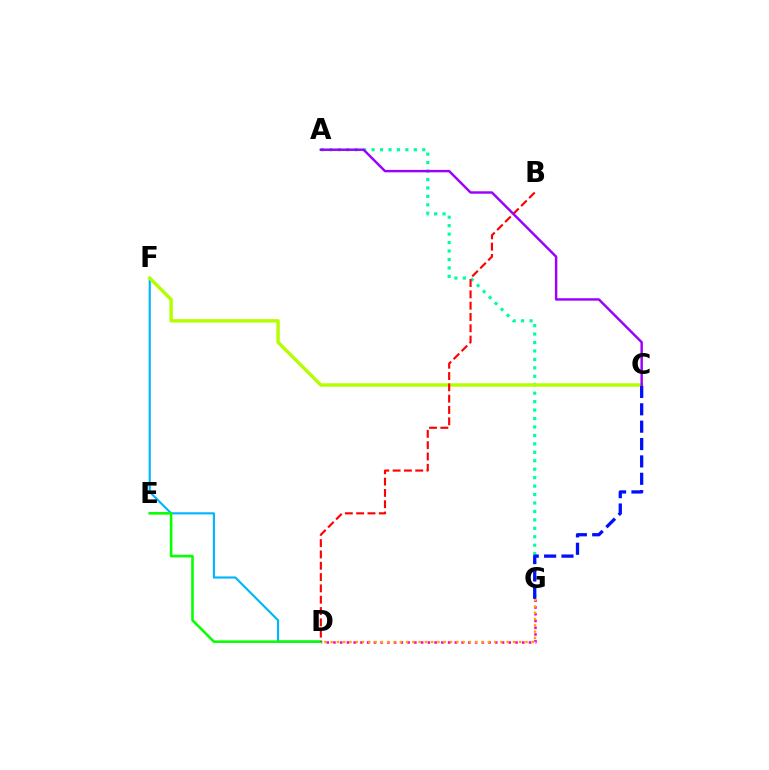{('D', 'F'): [{'color': '#00b5ff', 'line_style': 'solid', 'thickness': 1.54}], ('D', 'G'): [{'color': '#ff00bd', 'line_style': 'dotted', 'thickness': 1.83}, {'color': '#ffa500', 'line_style': 'dotted', 'thickness': 1.71}], ('A', 'G'): [{'color': '#00ff9d', 'line_style': 'dotted', 'thickness': 2.29}], ('D', 'E'): [{'color': '#08ff00', 'line_style': 'solid', 'thickness': 1.86}], ('C', 'F'): [{'color': '#b3ff00', 'line_style': 'solid', 'thickness': 2.46}], ('B', 'D'): [{'color': '#ff0000', 'line_style': 'dashed', 'thickness': 1.54}], ('C', 'G'): [{'color': '#0010ff', 'line_style': 'dashed', 'thickness': 2.36}], ('A', 'C'): [{'color': '#9b00ff', 'line_style': 'solid', 'thickness': 1.75}]}